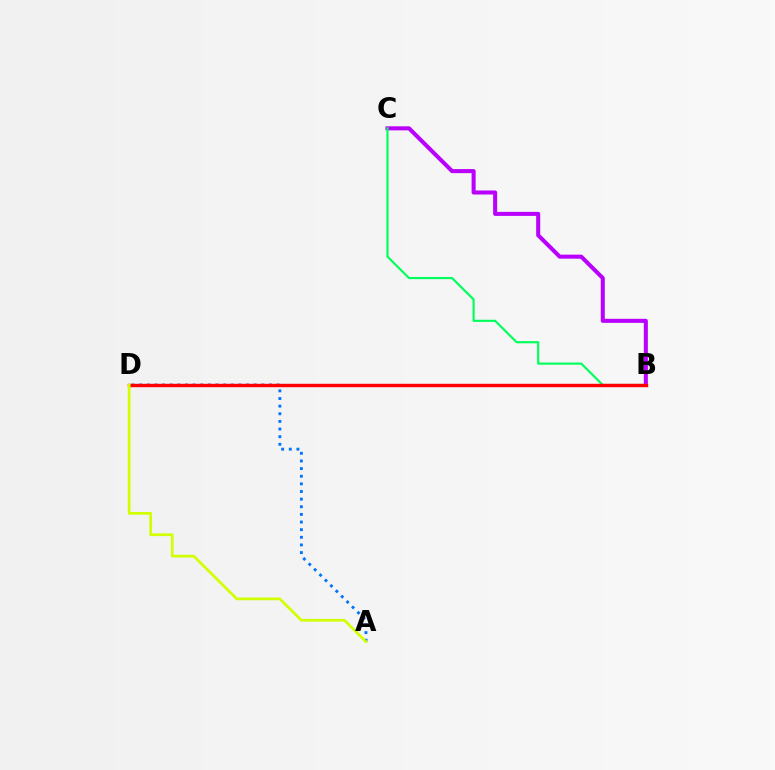{('B', 'C'): [{'color': '#b900ff', 'line_style': 'solid', 'thickness': 2.91}, {'color': '#00ff5c', 'line_style': 'solid', 'thickness': 1.55}], ('A', 'D'): [{'color': '#0074ff', 'line_style': 'dotted', 'thickness': 2.07}, {'color': '#d1ff00', 'line_style': 'solid', 'thickness': 1.94}], ('B', 'D'): [{'color': '#ff0000', 'line_style': 'solid', 'thickness': 2.46}]}